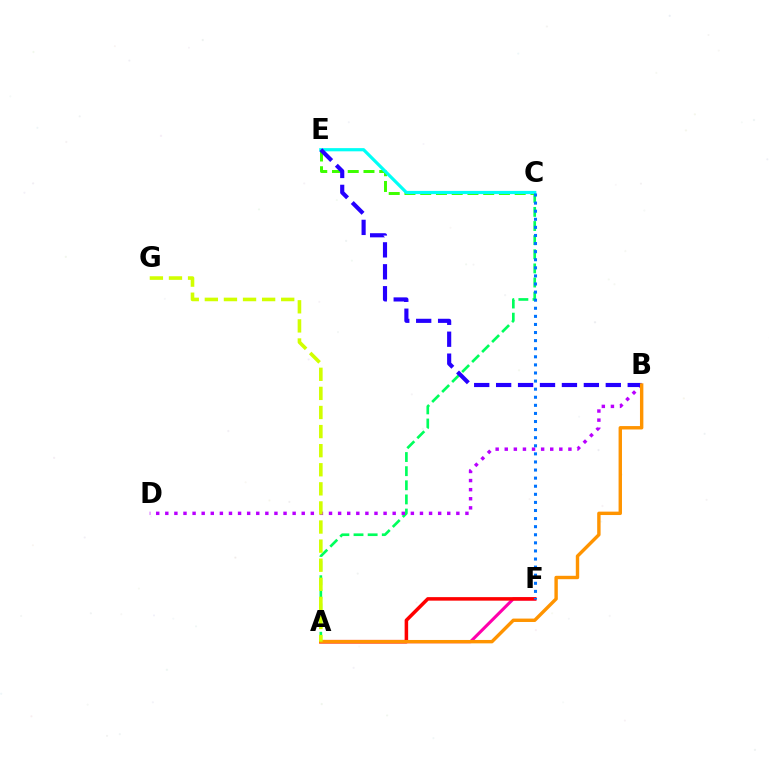{('A', 'C'): [{'color': '#00ff5c', 'line_style': 'dashed', 'thickness': 1.92}], ('A', 'F'): [{'color': '#ff00ac', 'line_style': 'solid', 'thickness': 2.22}, {'color': '#ff0000', 'line_style': 'solid', 'thickness': 2.54}], ('B', 'D'): [{'color': '#b900ff', 'line_style': 'dotted', 'thickness': 2.47}], ('C', 'E'): [{'color': '#3dff00', 'line_style': 'dashed', 'thickness': 2.14}, {'color': '#00fff6', 'line_style': 'solid', 'thickness': 2.3}], ('B', 'E'): [{'color': '#2500ff', 'line_style': 'dashed', 'thickness': 2.98}], ('A', 'B'): [{'color': '#ff9400', 'line_style': 'solid', 'thickness': 2.45}], ('A', 'G'): [{'color': '#d1ff00', 'line_style': 'dashed', 'thickness': 2.59}], ('C', 'F'): [{'color': '#0074ff', 'line_style': 'dotted', 'thickness': 2.2}]}